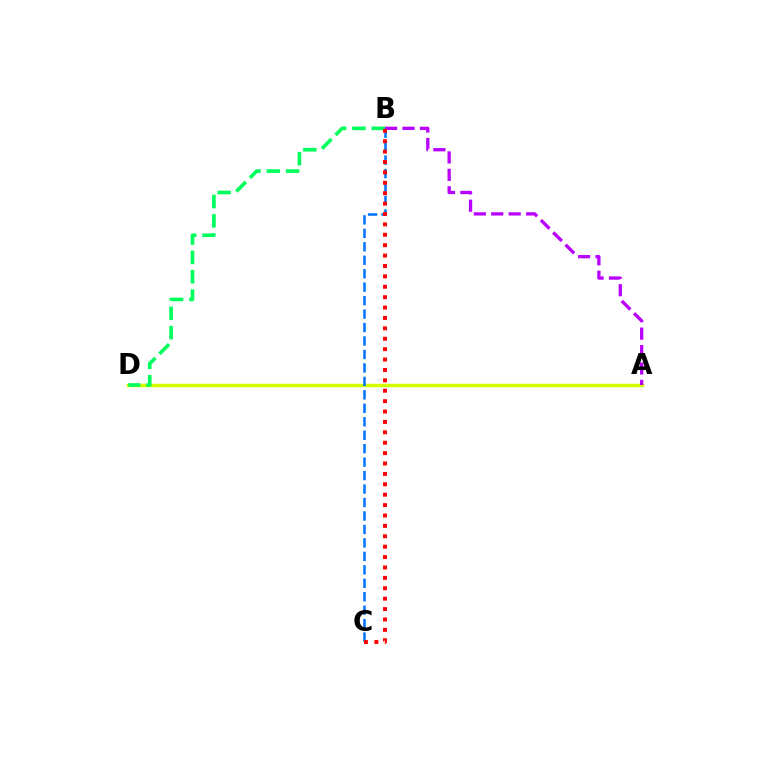{('A', 'D'): [{'color': '#d1ff00', 'line_style': 'solid', 'thickness': 2.49}], ('B', 'D'): [{'color': '#00ff5c', 'line_style': 'dashed', 'thickness': 2.62}], ('A', 'B'): [{'color': '#b900ff', 'line_style': 'dashed', 'thickness': 2.37}], ('B', 'C'): [{'color': '#0074ff', 'line_style': 'dashed', 'thickness': 1.83}, {'color': '#ff0000', 'line_style': 'dotted', 'thickness': 2.82}]}